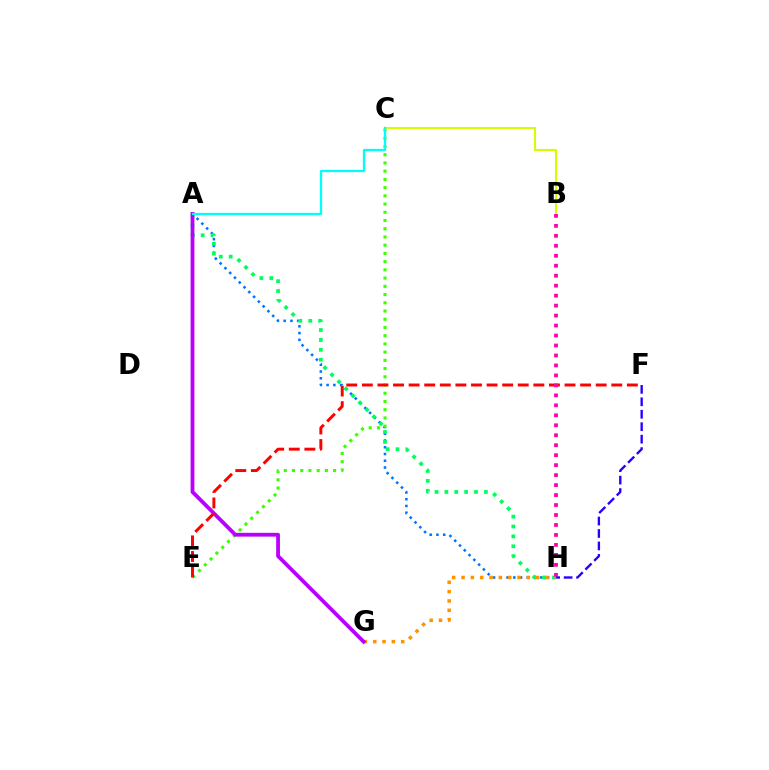{('A', 'H'): [{'color': '#0074ff', 'line_style': 'dotted', 'thickness': 1.84}, {'color': '#00ff5c', 'line_style': 'dotted', 'thickness': 2.69}], ('C', 'E'): [{'color': '#3dff00', 'line_style': 'dotted', 'thickness': 2.23}], ('B', 'C'): [{'color': '#d1ff00', 'line_style': 'solid', 'thickness': 1.51}], ('G', 'H'): [{'color': '#ff9400', 'line_style': 'dotted', 'thickness': 2.54}], ('A', 'G'): [{'color': '#b900ff', 'line_style': 'solid', 'thickness': 2.73}], ('E', 'F'): [{'color': '#ff0000', 'line_style': 'dashed', 'thickness': 2.12}], ('A', 'C'): [{'color': '#00fff6', 'line_style': 'solid', 'thickness': 1.64}], ('B', 'H'): [{'color': '#ff00ac', 'line_style': 'dotted', 'thickness': 2.71}], ('F', 'H'): [{'color': '#2500ff', 'line_style': 'dashed', 'thickness': 1.69}]}